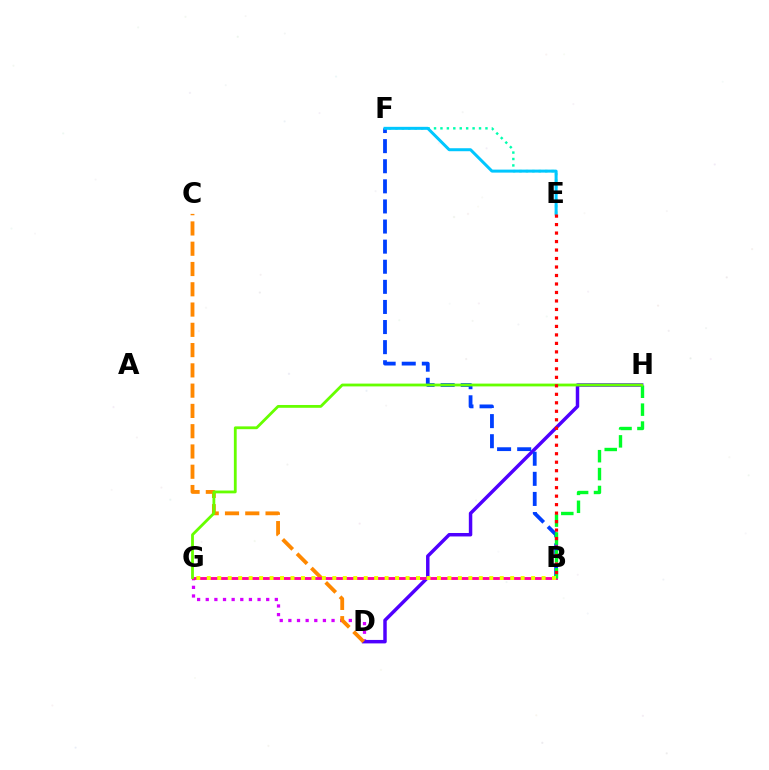{('E', 'F'): [{'color': '#00ffaf', 'line_style': 'dotted', 'thickness': 1.75}, {'color': '#00c7ff', 'line_style': 'solid', 'thickness': 2.16}], ('D', 'G'): [{'color': '#d600ff', 'line_style': 'dotted', 'thickness': 2.35}], ('D', 'H'): [{'color': '#4f00ff', 'line_style': 'solid', 'thickness': 2.49}], ('B', 'F'): [{'color': '#003fff', 'line_style': 'dashed', 'thickness': 2.73}], ('C', 'D'): [{'color': '#ff8800', 'line_style': 'dashed', 'thickness': 2.75}], ('B', 'G'): [{'color': '#ff00a0', 'line_style': 'solid', 'thickness': 2.06}, {'color': '#eeff00', 'line_style': 'dotted', 'thickness': 2.84}], ('B', 'H'): [{'color': '#00ff27', 'line_style': 'dashed', 'thickness': 2.43}], ('G', 'H'): [{'color': '#66ff00', 'line_style': 'solid', 'thickness': 2.02}], ('B', 'E'): [{'color': '#ff0000', 'line_style': 'dotted', 'thickness': 2.31}]}